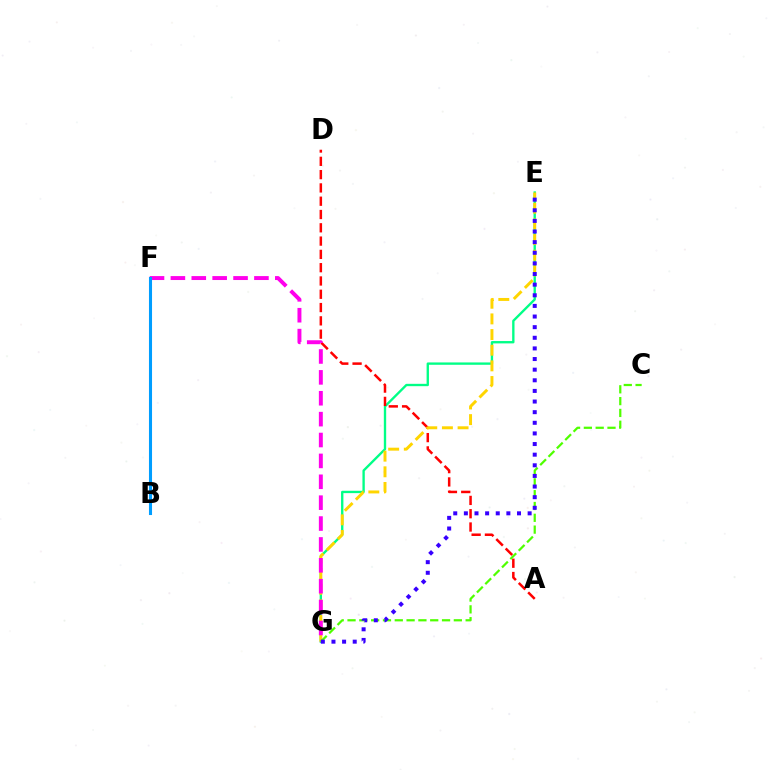{('E', 'G'): [{'color': '#00ff86', 'line_style': 'solid', 'thickness': 1.69}, {'color': '#ffd500', 'line_style': 'dashed', 'thickness': 2.13}, {'color': '#3700ff', 'line_style': 'dotted', 'thickness': 2.89}], ('A', 'D'): [{'color': '#ff0000', 'line_style': 'dashed', 'thickness': 1.81}], ('C', 'G'): [{'color': '#4fff00', 'line_style': 'dashed', 'thickness': 1.6}], ('F', 'G'): [{'color': '#ff00ed', 'line_style': 'dashed', 'thickness': 2.84}], ('B', 'F'): [{'color': '#009eff', 'line_style': 'solid', 'thickness': 2.21}]}